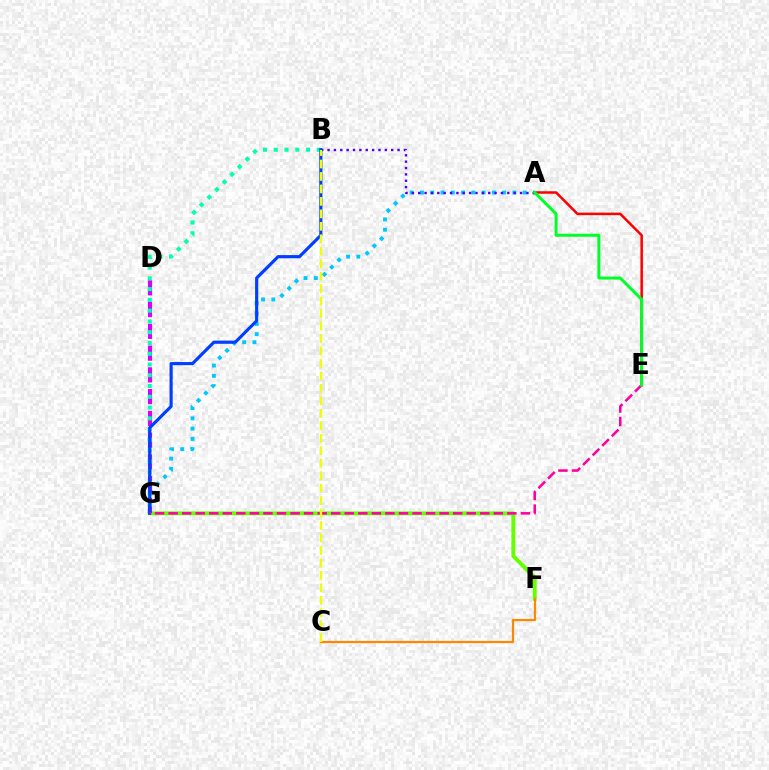{('F', 'G'): [{'color': '#66ff00', 'line_style': 'solid', 'thickness': 2.81}], ('C', 'F'): [{'color': '#ff8800', 'line_style': 'solid', 'thickness': 1.59}], ('A', 'G'): [{'color': '#00c7ff', 'line_style': 'dotted', 'thickness': 2.79}], ('A', 'E'): [{'color': '#ff0000', 'line_style': 'solid', 'thickness': 1.82}, {'color': '#00ff27', 'line_style': 'solid', 'thickness': 2.15}], ('A', 'B'): [{'color': '#4f00ff', 'line_style': 'dotted', 'thickness': 1.73}], ('D', 'G'): [{'color': '#d600ff', 'line_style': 'dashed', 'thickness': 2.96}], ('B', 'G'): [{'color': '#00ffaf', 'line_style': 'dotted', 'thickness': 2.93}, {'color': '#003fff', 'line_style': 'solid', 'thickness': 2.27}], ('E', 'G'): [{'color': '#ff00a0', 'line_style': 'dashed', 'thickness': 1.84}], ('B', 'C'): [{'color': '#eeff00', 'line_style': 'dashed', 'thickness': 1.69}]}